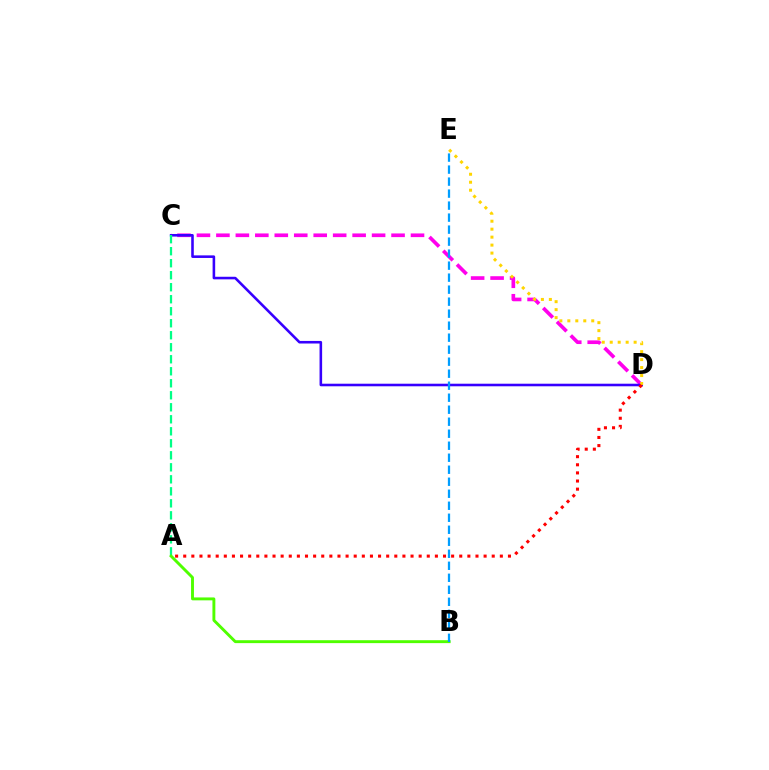{('C', 'D'): [{'color': '#ff00ed', 'line_style': 'dashed', 'thickness': 2.64}, {'color': '#3700ff', 'line_style': 'solid', 'thickness': 1.86}], ('D', 'E'): [{'color': '#ffd500', 'line_style': 'dotted', 'thickness': 2.17}], ('A', 'C'): [{'color': '#00ff86', 'line_style': 'dashed', 'thickness': 1.63}], ('A', 'B'): [{'color': '#4fff00', 'line_style': 'solid', 'thickness': 2.09}], ('B', 'E'): [{'color': '#009eff', 'line_style': 'dashed', 'thickness': 1.63}], ('A', 'D'): [{'color': '#ff0000', 'line_style': 'dotted', 'thickness': 2.21}]}